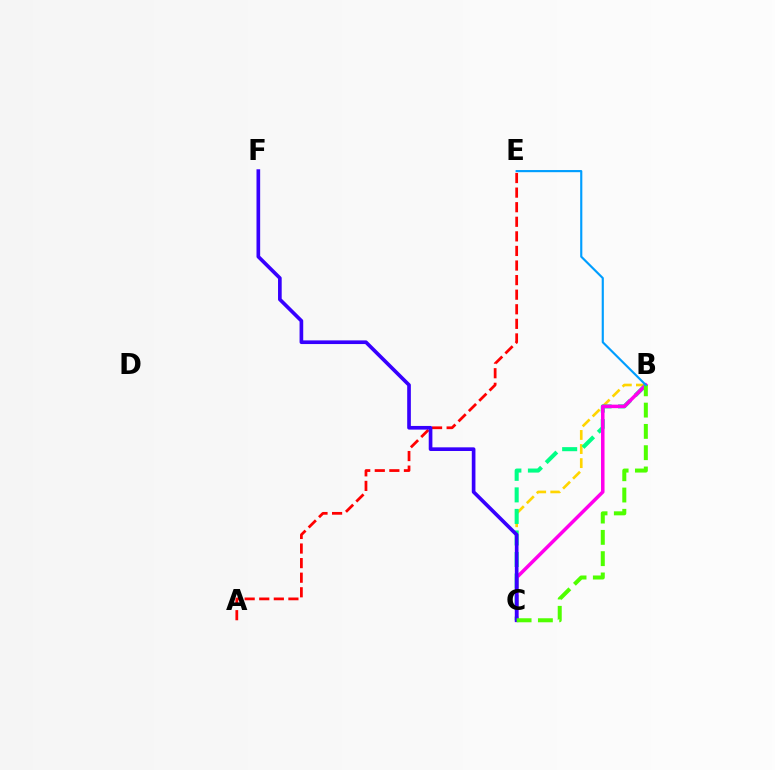{('B', 'C'): [{'color': '#ffd500', 'line_style': 'dashed', 'thickness': 1.91}, {'color': '#00ff86', 'line_style': 'dashed', 'thickness': 2.93}, {'color': '#ff00ed', 'line_style': 'solid', 'thickness': 2.53}, {'color': '#4fff00', 'line_style': 'dashed', 'thickness': 2.89}], ('A', 'E'): [{'color': '#ff0000', 'line_style': 'dashed', 'thickness': 1.98}], ('C', 'F'): [{'color': '#3700ff', 'line_style': 'solid', 'thickness': 2.64}], ('B', 'E'): [{'color': '#009eff', 'line_style': 'solid', 'thickness': 1.55}]}